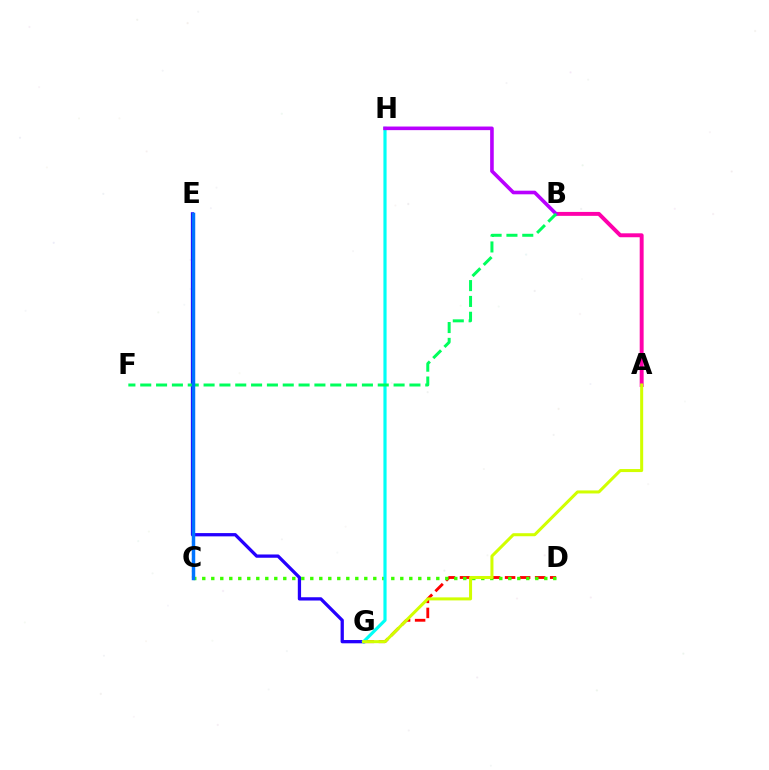{('C', 'E'): [{'color': '#ff9400', 'line_style': 'dotted', 'thickness': 1.59}, {'color': '#0074ff', 'line_style': 'solid', 'thickness': 2.5}], ('E', 'G'): [{'color': '#2500ff', 'line_style': 'solid', 'thickness': 2.36}], ('D', 'G'): [{'color': '#ff0000', 'line_style': 'dashed', 'thickness': 2.04}], ('C', 'D'): [{'color': '#3dff00', 'line_style': 'dotted', 'thickness': 2.45}], ('G', 'H'): [{'color': '#00fff6', 'line_style': 'solid', 'thickness': 2.28}], ('A', 'B'): [{'color': '#ff00ac', 'line_style': 'solid', 'thickness': 2.83}], ('B', 'H'): [{'color': '#b900ff', 'line_style': 'solid', 'thickness': 2.6}], ('B', 'F'): [{'color': '#00ff5c', 'line_style': 'dashed', 'thickness': 2.15}], ('A', 'G'): [{'color': '#d1ff00', 'line_style': 'solid', 'thickness': 2.18}]}